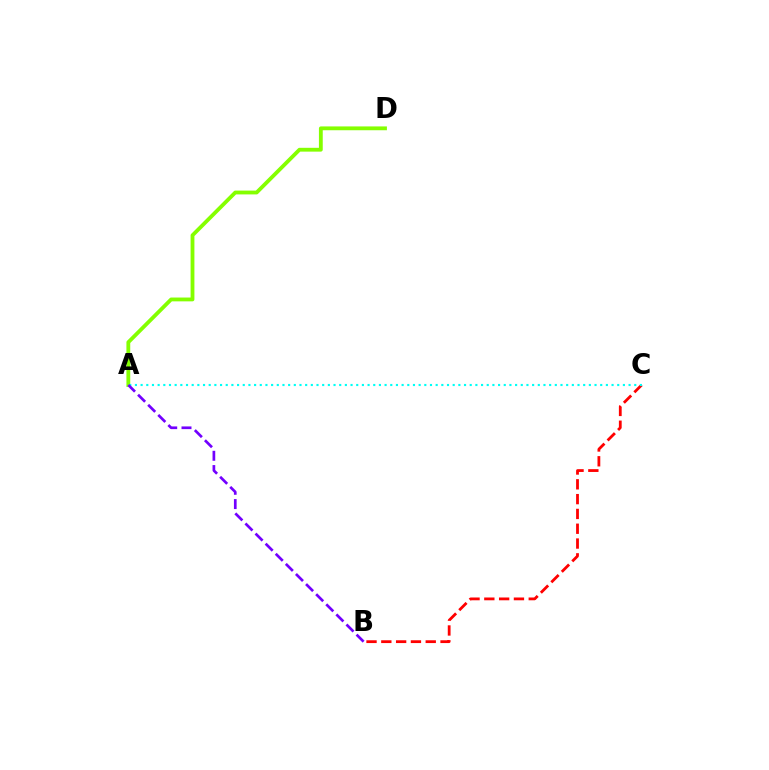{('A', 'D'): [{'color': '#84ff00', 'line_style': 'solid', 'thickness': 2.75}], ('B', 'C'): [{'color': '#ff0000', 'line_style': 'dashed', 'thickness': 2.01}], ('A', 'C'): [{'color': '#00fff6', 'line_style': 'dotted', 'thickness': 1.54}], ('A', 'B'): [{'color': '#7200ff', 'line_style': 'dashed', 'thickness': 1.94}]}